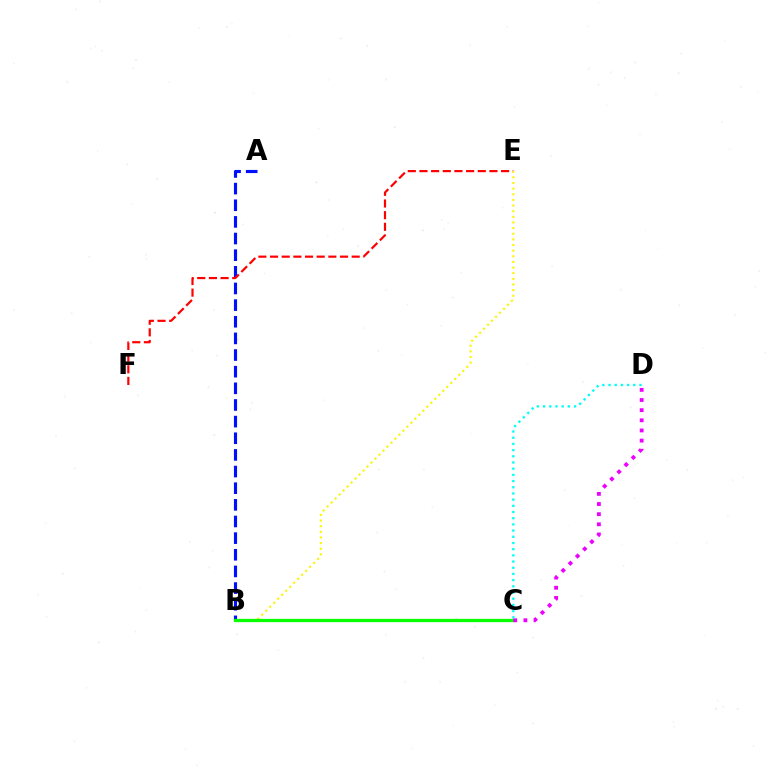{('A', 'B'): [{'color': '#0010ff', 'line_style': 'dashed', 'thickness': 2.26}], ('E', 'F'): [{'color': '#ff0000', 'line_style': 'dashed', 'thickness': 1.58}], ('B', 'E'): [{'color': '#fcf500', 'line_style': 'dotted', 'thickness': 1.53}], ('B', 'C'): [{'color': '#08ff00', 'line_style': 'solid', 'thickness': 2.34}], ('C', 'D'): [{'color': '#00fff6', 'line_style': 'dotted', 'thickness': 1.68}, {'color': '#ee00ff', 'line_style': 'dotted', 'thickness': 2.76}]}